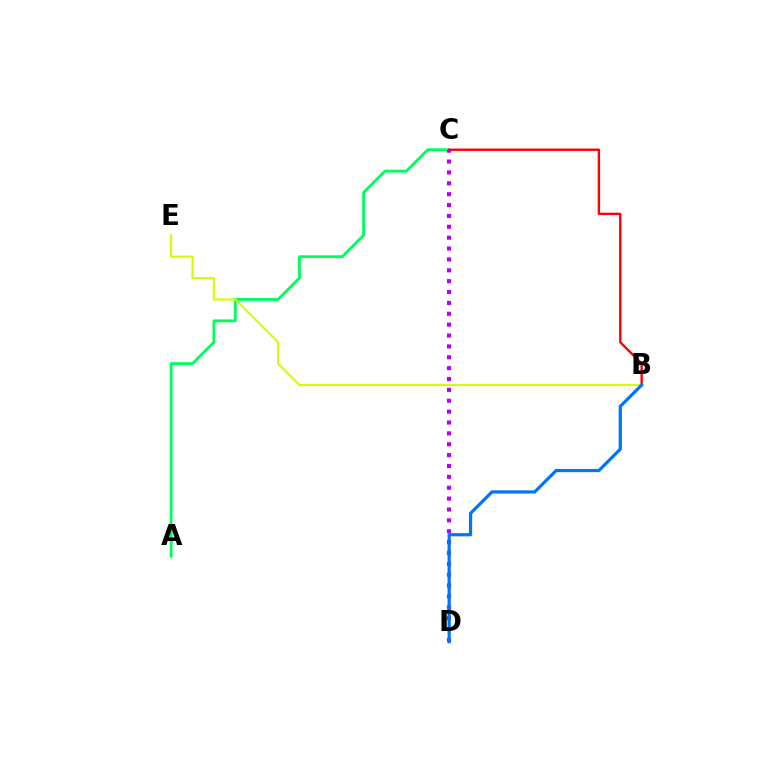{('A', 'C'): [{'color': '#00ff5c', 'line_style': 'solid', 'thickness': 2.04}], ('B', 'E'): [{'color': '#d1ff00', 'line_style': 'solid', 'thickness': 1.51}], ('B', 'C'): [{'color': '#ff0000', 'line_style': 'solid', 'thickness': 1.71}], ('C', 'D'): [{'color': '#b900ff', 'line_style': 'dotted', 'thickness': 2.95}], ('B', 'D'): [{'color': '#0074ff', 'line_style': 'solid', 'thickness': 2.3}]}